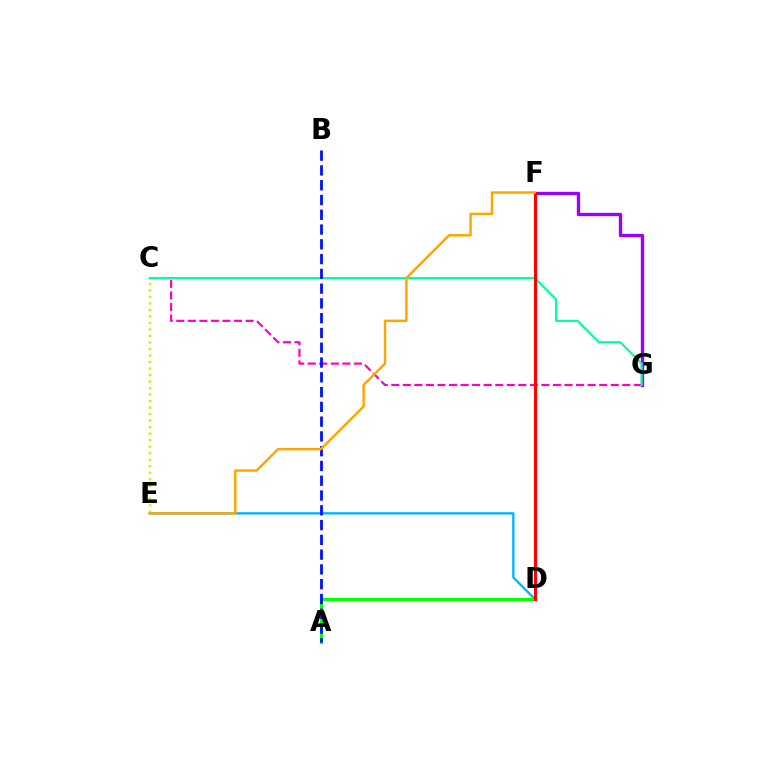{('C', 'G'): [{'color': '#ff00bd', 'line_style': 'dashed', 'thickness': 1.57}, {'color': '#00ff9d', 'line_style': 'solid', 'thickness': 1.55}], ('F', 'G'): [{'color': '#9b00ff', 'line_style': 'solid', 'thickness': 2.4}], ('D', 'E'): [{'color': '#00b5ff', 'line_style': 'solid', 'thickness': 1.68}], ('C', 'E'): [{'color': '#b3ff00', 'line_style': 'dotted', 'thickness': 1.77}], ('A', 'D'): [{'color': '#08ff00', 'line_style': 'solid', 'thickness': 2.2}], ('D', 'F'): [{'color': '#ff0000', 'line_style': 'solid', 'thickness': 2.19}], ('A', 'B'): [{'color': '#0010ff', 'line_style': 'dashed', 'thickness': 2.01}], ('E', 'F'): [{'color': '#ffa500', 'line_style': 'solid', 'thickness': 1.76}]}